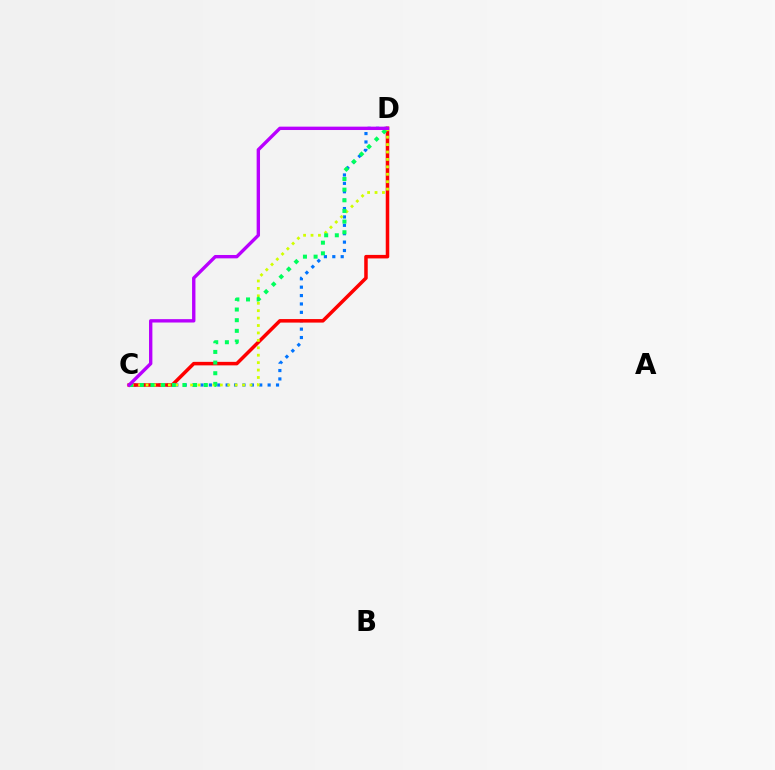{('C', 'D'): [{'color': '#0074ff', 'line_style': 'dotted', 'thickness': 2.28}, {'color': '#ff0000', 'line_style': 'solid', 'thickness': 2.53}, {'color': '#d1ff00', 'line_style': 'dotted', 'thickness': 2.02}, {'color': '#00ff5c', 'line_style': 'dotted', 'thickness': 2.89}, {'color': '#b900ff', 'line_style': 'solid', 'thickness': 2.42}]}